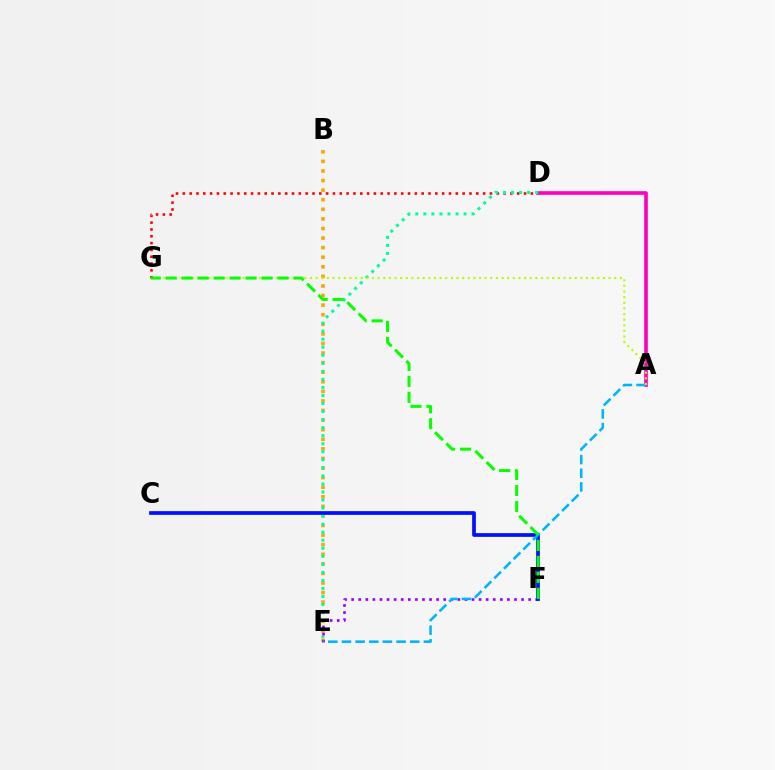{('D', 'G'): [{'color': '#ff0000', 'line_style': 'dotted', 'thickness': 1.85}], ('A', 'D'): [{'color': '#ff00bd', 'line_style': 'solid', 'thickness': 2.61}], ('B', 'E'): [{'color': '#ffa500', 'line_style': 'dotted', 'thickness': 2.6}], ('D', 'E'): [{'color': '#00ff9d', 'line_style': 'dotted', 'thickness': 2.19}], ('E', 'F'): [{'color': '#9b00ff', 'line_style': 'dotted', 'thickness': 1.92}], ('C', 'F'): [{'color': '#0010ff', 'line_style': 'solid', 'thickness': 2.67}], ('A', 'E'): [{'color': '#00b5ff', 'line_style': 'dashed', 'thickness': 1.86}], ('A', 'G'): [{'color': '#b3ff00', 'line_style': 'dotted', 'thickness': 1.53}], ('F', 'G'): [{'color': '#08ff00', 'line_style': 'dashed', 'thickness': 2.17}]}